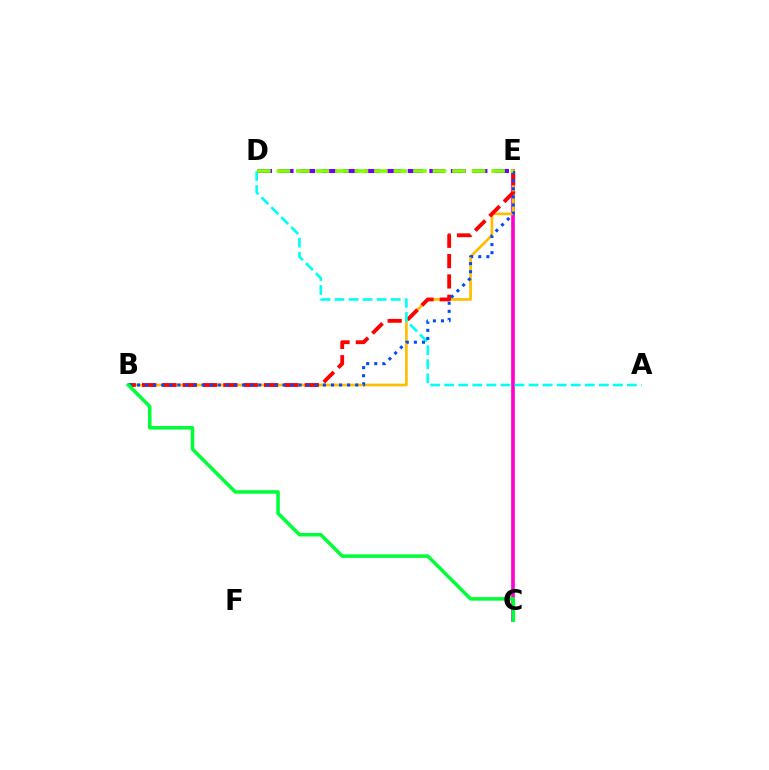{('C', 'E'): [{'color': '#ff00cf', 'line_style': 'solid', 'thickness': 2.63}], ('B', 'E'): [{'color': '#ffbd00', 'line_style': 'solid', 'thickness': 1.94}, {'color': '#ff0000', 'line_style': 'dashed', 'thickness': 2.76}, {'color': '#004bff', 'line_style': 'dotted', 'thickness': 2.2}], ('A', 'D'): [{'color': '#00fff6', 'line_style': 'dashed', 'thickness': 1.91}], ('D', 'E'): [{'color': '#7200ff', 'line_style': 'dashed', 'thickness': 2.93}, {'color': '#84ff00', 'line_style': 'dashed', 'thickness': 2.65}], ('B', 'C'): [{'color': '#00ff39', 'line_style': 'solid', 'thickness': 2.54}]}